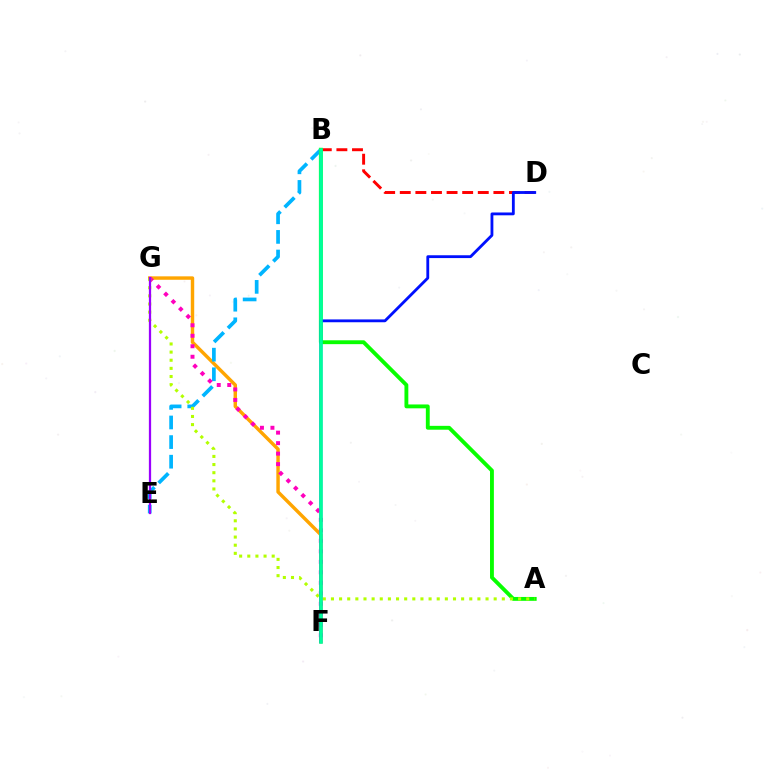{('F', 'G'): [{'color': '#ffa500', 'line_style': 'solid', 'thickness': 2.47}, {'color': '#ff00bd', 'line_style': 'dotted', 'thickness': 2.85}], ('B', 'E'): [{'color': '#00b5ff', 'line_style': 'dashed', 'thickness': 2.66}], ('B', 'D'): [{'color': '#ff0000', 'line_style': 'dashed', 'thickness': 2.12}], ('A', 'B'): [{'color': '#08ff00', 'line_style': 'solid', 'thickness': 2.78}], ('A', 'G'): [{'color': '#b3ff00', 'line_style': 'dotted', 'thickness': 2.21}], ('D', 'F'): [{'color': '#0010ff', 'line_style': 'solid', 'thickness': 2.04}], ('E', 'G'): [{'color': '#9b00ff', 'line_style': 'solid', 'thickness': 1.62}], ('B', 'F'): [{'color': '#00ff9d', 'line_style': 'solid', 'thickness': 2.57}]}